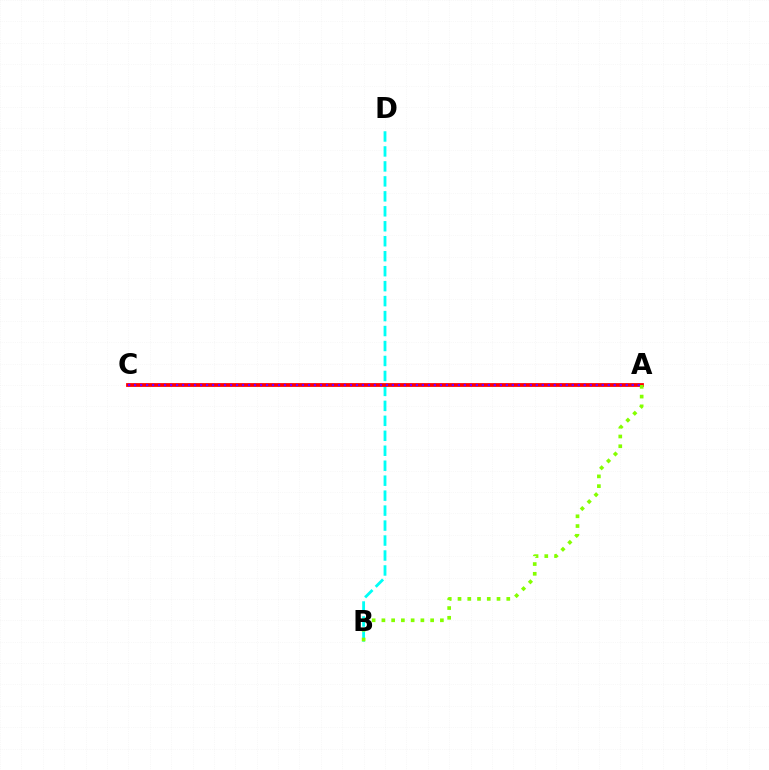{('B', 'D'): [{'color': '#00fff6', 'line_style': 'dashed', 'thickness': 2.03}], ('A', 'C'): [{'color': '#ff0000', 'line_style': 'solid', 'thickness': 2.73}, {'color': '#7200ff', 'line_style': 'dotted', 'thickness': 1.63}], ('A', 'B'): [{'color': '#84ff00', 'line_style': 'dotted', 'thickness': 2.65}]}